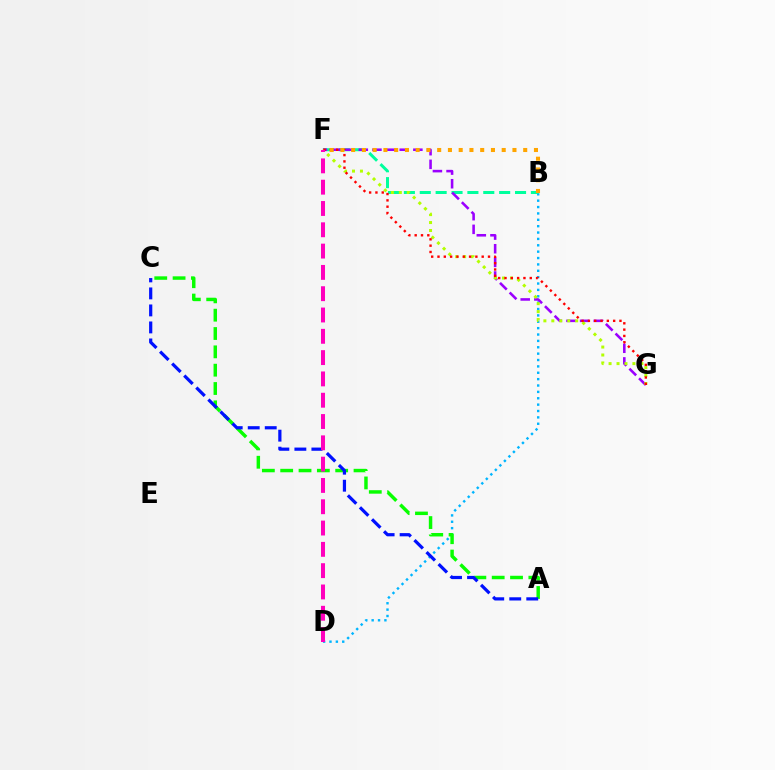{('B', 'D'): [{'color': '#00b5ff', 'line_style': 'dotted', 'thickness': 1.73}], ('A', 'C'): [{'color': '#08ff00', 'line_style': 'dashed', 'thickness': 2.49}, {'color': '#0010ff', 'line_style': 'dashed', 'thickness': 2.31}], ('B', 'F'): [{'color': '#00ff9d', 'line_style': 'dashed', 'thickness': 2.16}, {'color': '#ffa500', 'line_style': 'dotted', 'thickness': 2.92}], ('F', 'G'): [{'color': '#9b00ff', 'line_style': 'dashed', 'thickness': 1.85}, {'color': '#b3ff00', 'line_style': 'dotted', 'thickness': 2.16}, {'color': '#ff0000', 'line_style': 'dotted', 'thickness': 1.72}], ('D', 'F'): [{'color': '#ff00bd', 'line_style': 'dashed', 'thickness': 2.89}]}